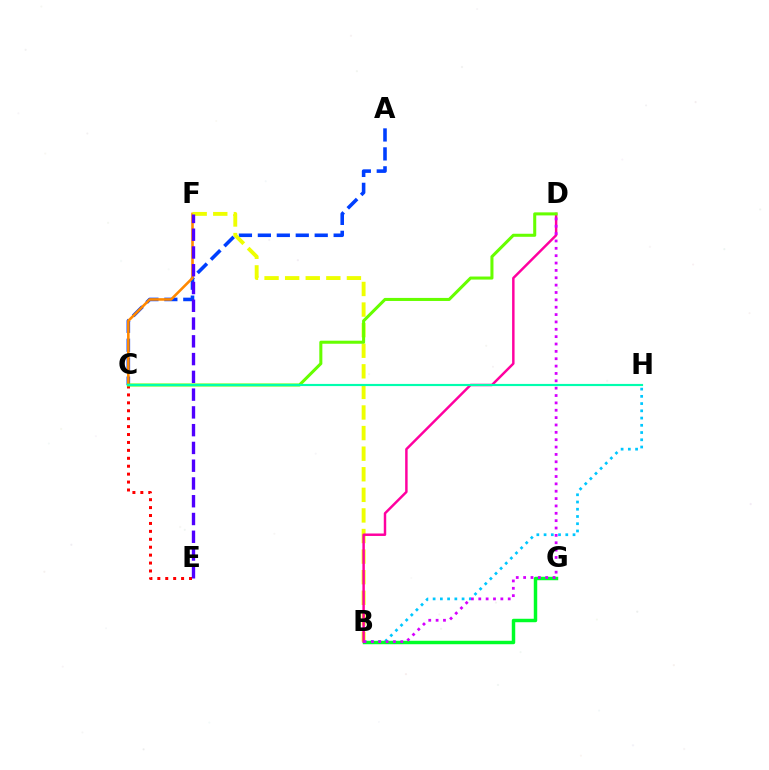{('B', 'H'): [{'color': '#00c7ff', 'line_style': 'dotted', 'thickness': 1.97}], ('A', 'C'): [{'color': '#003fff', 'line_style': 'dashed', 'thickness': 2.57}], ('C', 'F'): [{'color': '#ff8800', 'line_style': 'solid', 'thickness': 1.87}], ('B', 'G'): [{'color': '#00ff27', 'line_style': 'solid', 'thickness': 2.49}], ('B', 'F'): [{'color': '#eeff00', 'line_style': 'dashed', 'thickness': 2.8}], ('B', 'D'): [{'color': '#ff00a0', 'line_style': 'solid', 'thickness': 1.77}, {'color': '#d600ff', 'line_style': 'dotted', 'thickness': 2.0}], ('C', 'E'): [{'color': '#ff0000', 'line_style': 'dotted', 'thickness': 2.15}], ('E', 'F'): [{'color': '#4f00ff', 'line_style': 'dashed', 'thickness': 2.41}], ('C', 'D'): [{'color': '#66ff00', 'line_style': 'solid', 'thickness': 2.19}], ('C', 'H'): [{'color': '#00ffaf', 'line_style': 'solid', 'thickness': 1.56}]}